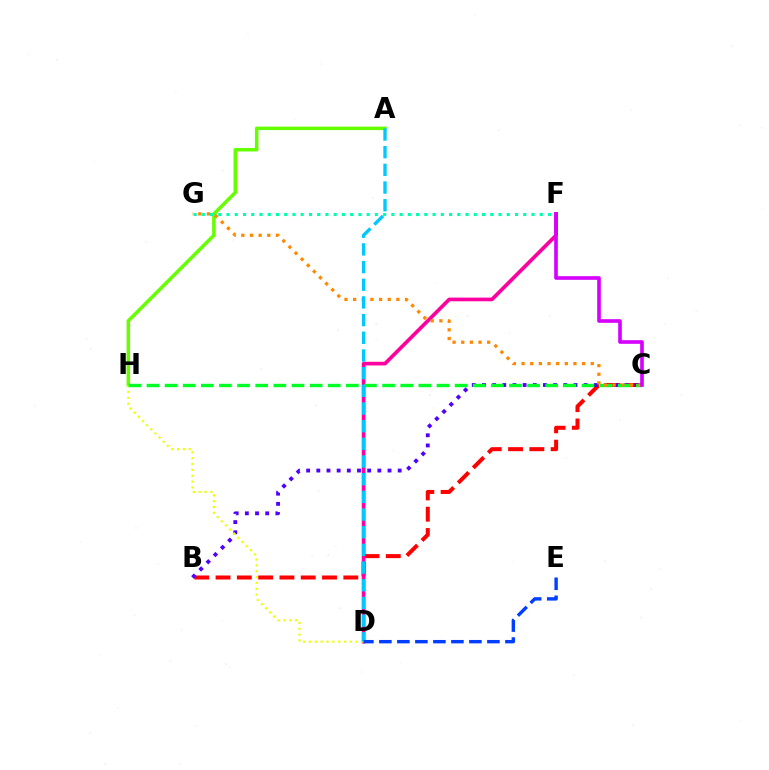{('A', 'H'): [{'color': '#66ff00', 'line_style': 'solid', 'thickness': 2.53}], ('B', 'C'): [{'color': '#ff0000', 'line_style': 'dashed', 'thickness': 2.89}, {'color': '#4f00ff', 'line_style': 'dotted', 'thickness': 2.76}], ('D', 'F'): [{'color': '#ff00a0', 'line_style': 'solid', 'thickness': 2.65}], ('D', 'H'): [{'color': '#eeff00', 'line_style': 'dotted', 'thickness': 1.59}], ('C', 'H'): [{'color': '#00ff27', 'line_style': 'dashed', 'thickness': 2.46}], ('C', 'G'): [{'color': '#ff8800', 'line_style': 'dotted', 'thickness': 2.35}], ('F', 'G'): [{'color': '#00ffaf', 'line_style': 'dotted', 'thickness': 2.24}], ('C', 'F'): [{'color': '#d600ff', 'line_style': 'solid', 'thickness': 2.63}], ('A', 'D'): [{'color': '#00c7ff', 'line_style': 'dashed', 'thickness': 2.4}], ('D', 'E'): [{'color': '#003fff', 'line_style': 'dashed', 'thickness': 2.45}]}